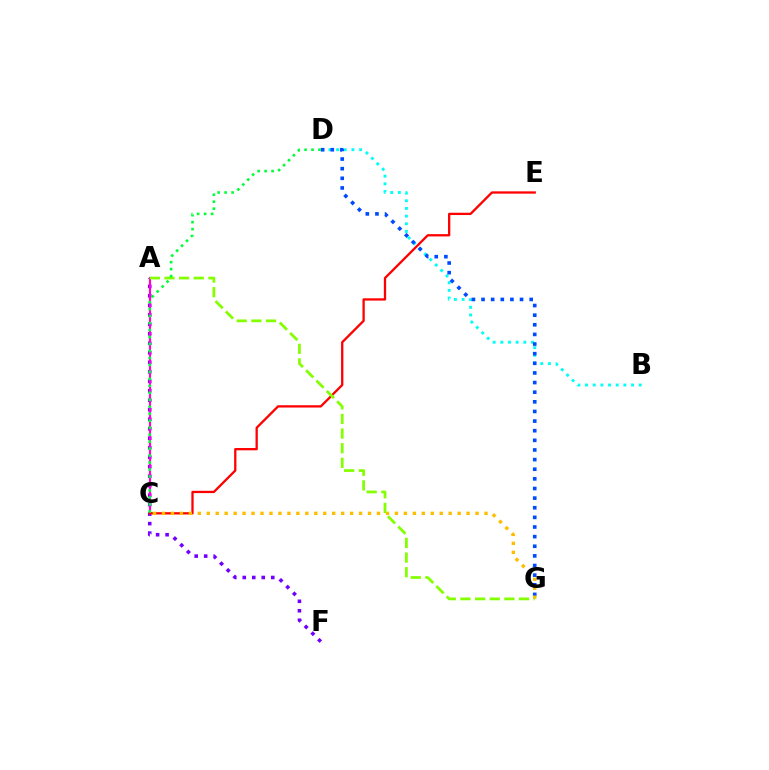{('A', 'F'): [{'color': '#7200ff', 'line_style': 'dotted', 'thickness': 2.58}], ('A', 'C'): [{'color': '#ff00cf', 'line_style': 'solid', 'thickness': 1.57}], ('B', 'D'): [{'color': '#00fff6', 'line_style': 'dotted', 'thickness': 2.08}], ('D', 'G'): [{'color': '#004bff', 'line_style': 'dotted', 'thickness': 2.62}], ('C', 'E'): [{'color': '#ff0000', 'line_style': 'solid', 'thickness': 1.65}], ('C', 'G'): [{'color': '#ffbd00', 'line_style': 'dotted', 'thickness': 2.43}], ('A', 'G'): [{'color': '#84ff00', 'line_style': 'dashed', 'thickness': 1.99}], ('C', 'D'): [{'color': '#00ff39', 'line_style': 'dotted', 'thickness': 1.9}]}